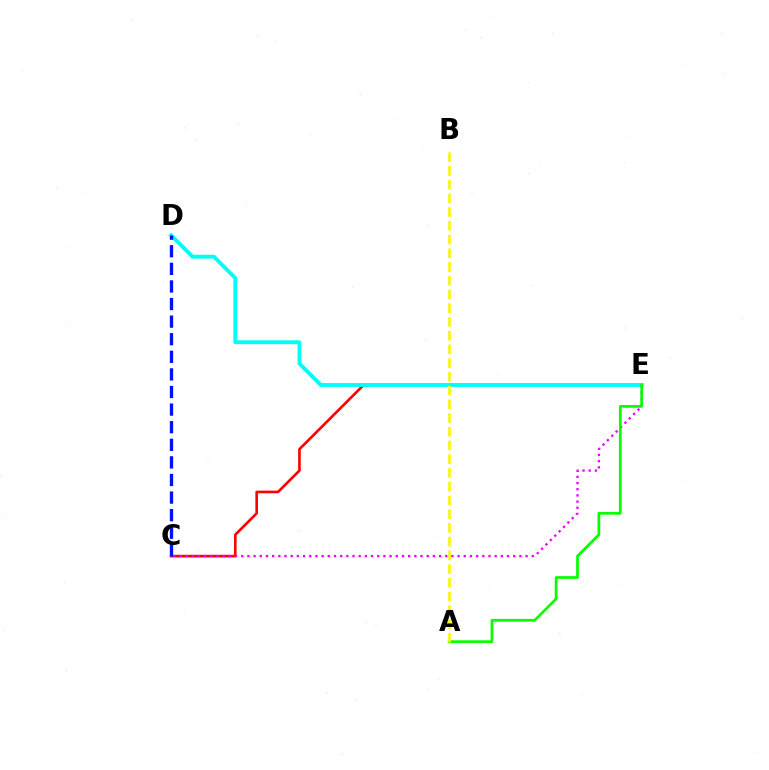{('C', 'E'): [{'color': '#ff0000', 'line_style': 'solid', 'thickness': 1.89}, {'color': '#ee00ff', 'line_style': 'dotted', 'thickness': 1.68}], ('D', 'E'): [{'color': '#00fff6', 'line_style': 'solid', 'thickness': 2.78}], ('A', 'E'): [{'color': '#08ff00', 'line_style': 'solid', 'thickness': 1.96}], ('C', 'D'): [{'color': '#0010ff', 'line_style': 'dashed', 'thickness': 2.39}], ('A', 'B'): [{'color': '#fcf500', 'line_style': 'dashed', 'thickness': 1.87}]}